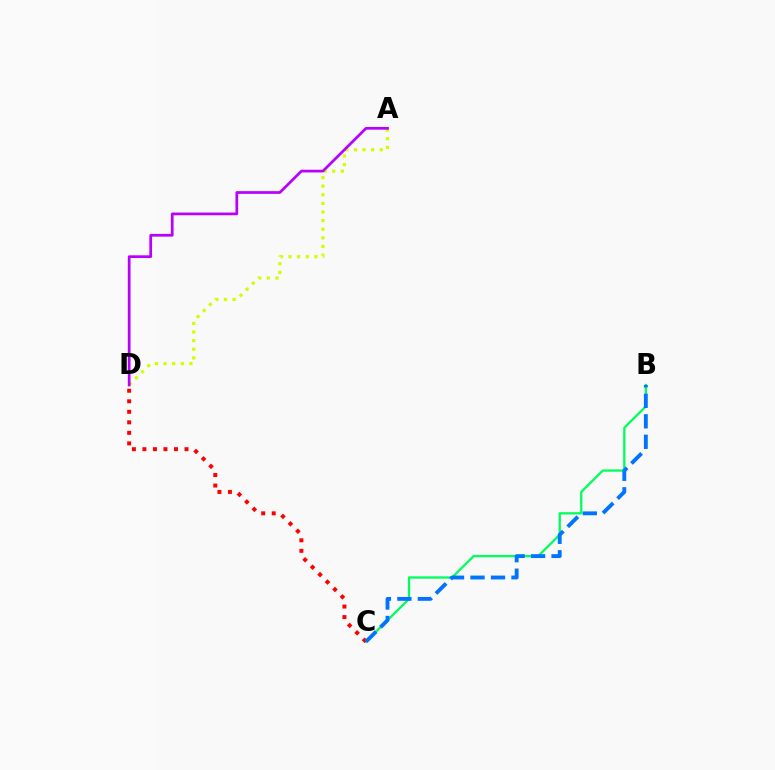{('B', 'C'): [{'color': '#00ff5c', 'line_style': 'solid', 'thickness': 1.65}, {'color': '#0074ff', 'line_style': 'dashed', 'thickness': 2.78}], ('A', 'D'): [{'color': '#d1ff00', 'line_style': 'dotted', 'thickness': 2.34}, {'color': '#b900ff', 'line_style': 'solid', 'thickness': 1.96}], ('C', 'D'): [{'color': '#ff0000', 'line_style': 'dotted', 'thickness': 2.86}]}